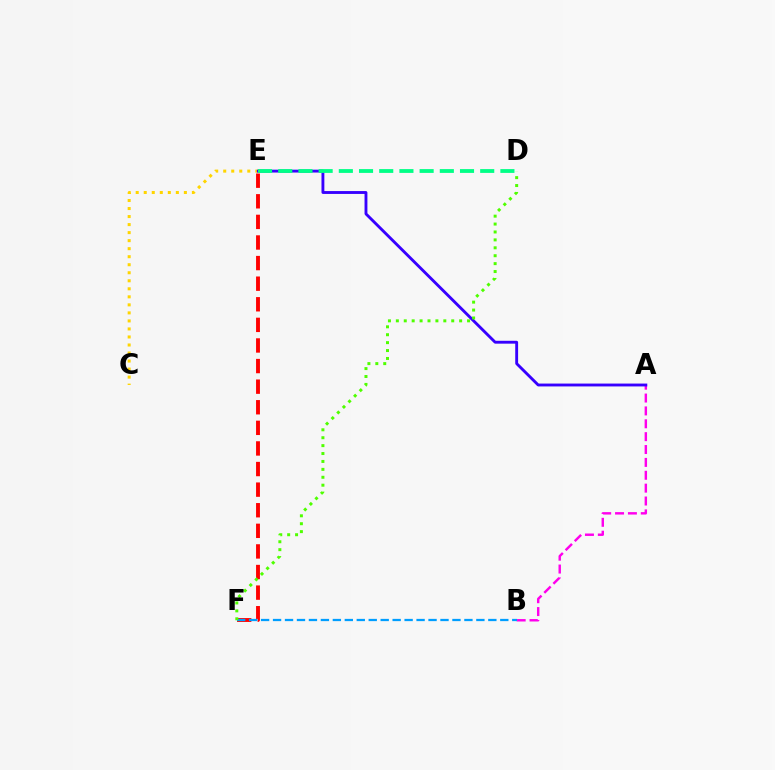{('A', 'B'): [{'color': '#ff00ed', 'line_style': 'dashed', 'thickness': 1.75}], ('E', 'F'): [{'color': '#ff0000', 'line_style': 'dashed', 'thickness': 2.8}], ('B', 'F'): [{'color': '#009eff', 'line_style': 'dashed', 'thickness': 1.62}], ('C', 'E'): [{'color': '#ffd500', 'line_style': 'dotted', 'thickness': 2.18}], ('A', 'E'): [{'color': '#3700ff', 'line_style': 'solid', 'thickness': 2.06}], ('D', 'E'): [{'color': '#00ff86', 'line_style': 'dashed', 'thickness': 2.74}], ('D', 'F'): [{'color': '#4fff00', 'line_style': 'dotted', 'thickness': 2.15}]}